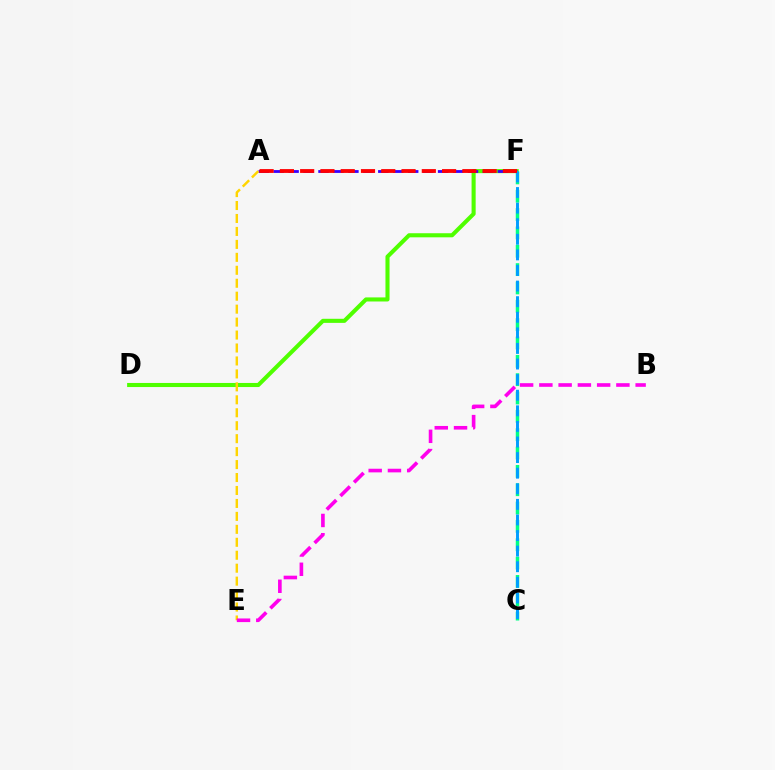{('D', 'F'): [{'color': '#4fff00', 'line_style': 'solid', 'thickness': 2.94}], ('A', 'F'): [{'color': '#3700ff', 'line_style': 'dashed', 'thickness': 2.03}, {'color': '#ff0000', 'line_style': 'dashed', 'thickness': 2.75}], ('C', 'F'): [{'color': '#00ff86', 'line_style': 'dashed', 'thickness': 2.49}, {'color': '#009eff', 'line_style': 'dashed', 'thickness': 2.12}], ('A', 'E'): [{'color': '#ffd500', 'line_style': 'dashed', 'thickness': 1.76}], ('B', 'E'): [{'color': '#ff00ed', 'line_style': 'dashed', 'thickness': 2.62}]}